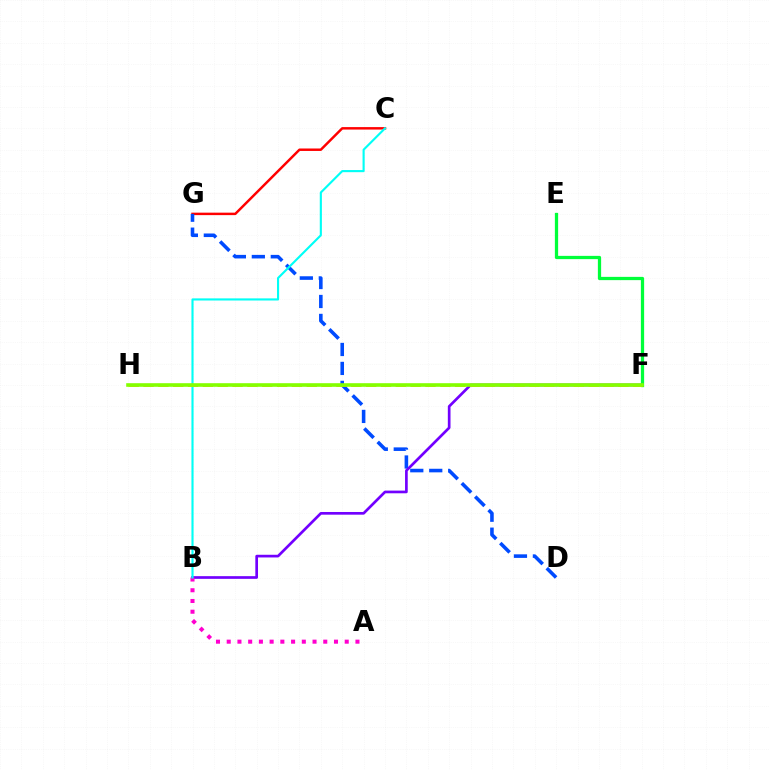{('C', 'G'): [{'color': '#ff0000', 'line_style': 'solid', 'thickness': 1.77}], ('D', 'G'): [{'color': '#004bff', 'line_style': 'dashed', 'thickness': 2.57}], ('B', 'F'): [{'color': '#7200ff', 'line_style': 'solid', 'thickness': 1.93}], ('E', 'F'): [{'color': '#00ff39', 'line_style': 'solid', 'thickness': 2.35}], ('A', 'B'): [{'color': '#ff00cf', 'line_style': 'dotted', 'thickness': 2.91}], ('B', 'C'): [{'color': '#00fff6', 'line_style': 'solid', 'thickness': 1.53}], ('F', 'H'): [{'color': '#ffbd00', 'line_style': 'dashed', 'thickness': 2.02}, {'color': '#84ff00', 'line_style': 'solid', 'thickness': 2.6}]}